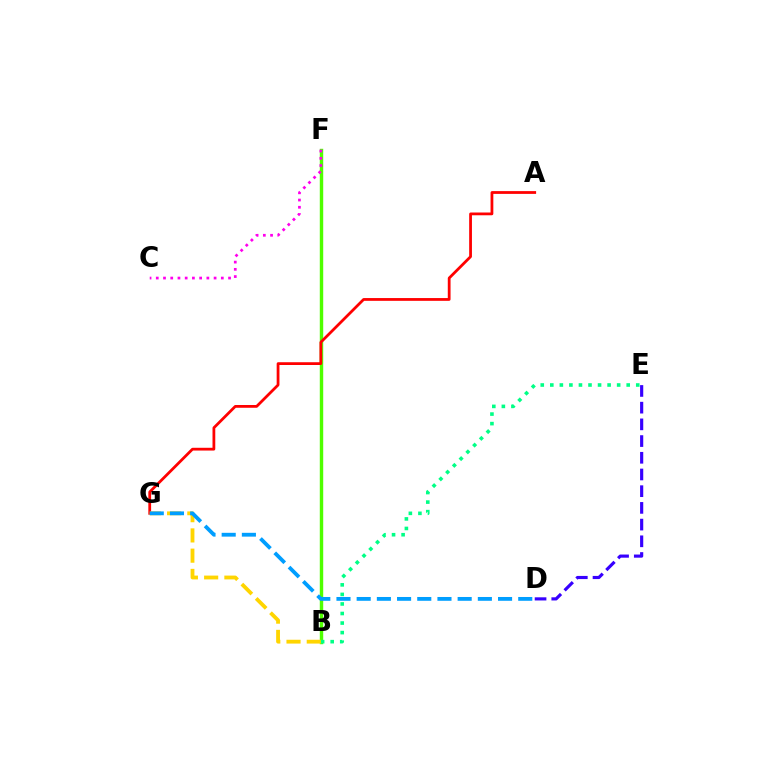{('B', 'F'): [{'color': '#4fff00', 'line_style': 'solid', 'thickness': 2.46}], ('B', 'E'): [{'color': '#00ff86', 'line_style': 'dotted', 'thickness': 2.59}], ('A', 'G'): [{'color': '#ff0000', 'line_style': 'solid', 'thickness': 2.0}], ('C', 'F'): [{'color': '#ff00ed', 'line_style': 'dotted', 'thickness': 1.96}], ('D', 'E'): [{'color': '#3700ff', 'line_style': 'dashed', 'thickness': 2.27}], ('B', 'G'): [{'color': '#ffd500', 'line_style': 'dashed', 'thickness': 2.75}], ('D', 'G'): [{'color': '#009eff', 'line_style': 'dashed', 'thickness': 2.74}]}